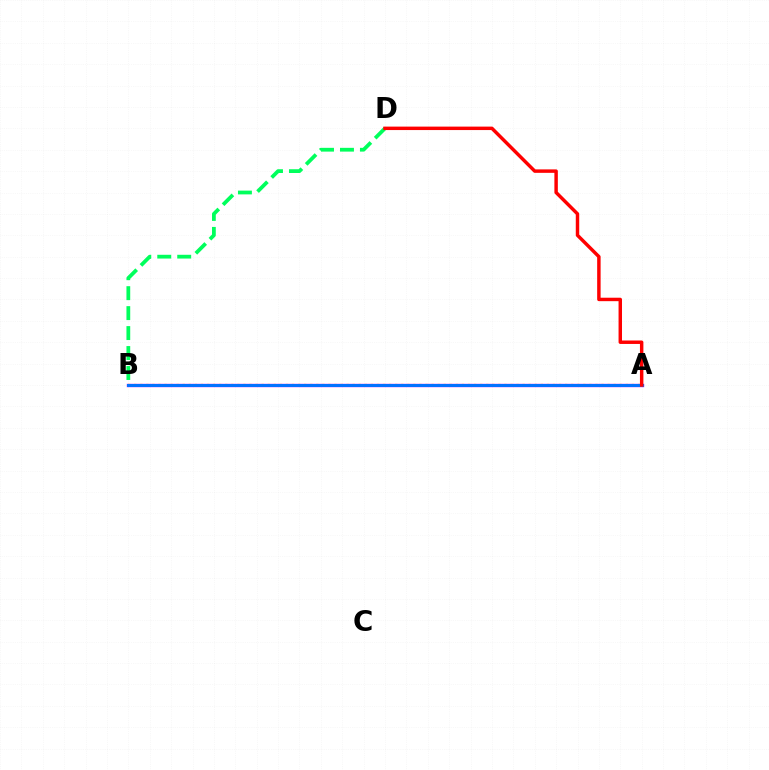{('A', 'B'): [{'color': '#d1ff00', 'line_style': 'dotted', 'thickness': 1.65}, {'color': '#b900ff', 'line_style': 'solid', 'thickness': 2.42}, {'color': '#0074ff', 'line_style': 'solid', 'thickness': 2.13}], ('B', 'D'): [{'color': '#00ff5c', 'line_style': 'dashed', 'thickness': 2.71}], ('A', 'D'): [{'color': '#ff0000', 'line_style': 'solid', 'thickness': 2.48}]}